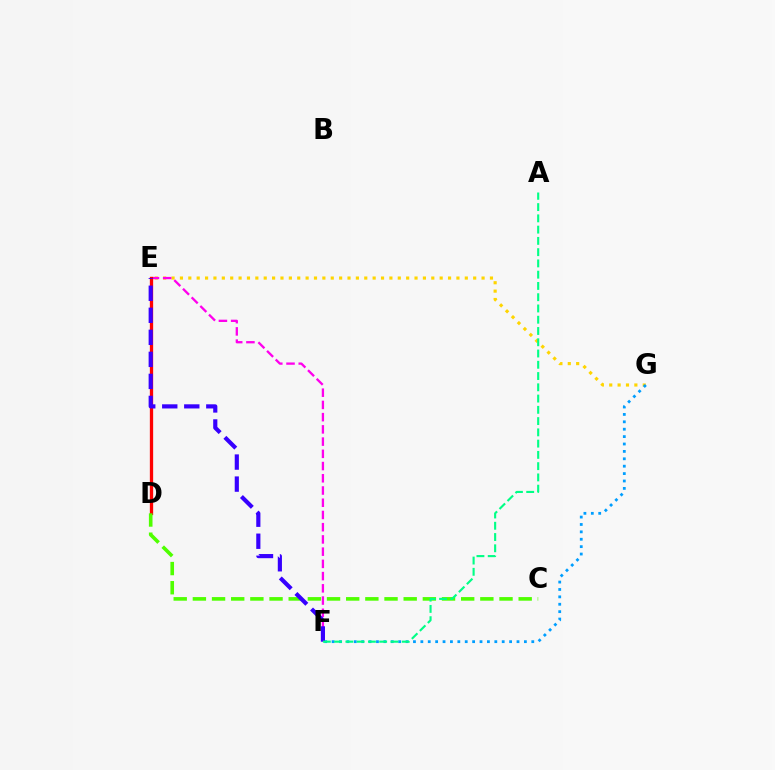{('E', 'G'): [{'color': '#ffd500', 'line_style': 'dotted', 'thickness': 2.28}], ('E', 'F'): [{'color': '#ff00ed', 'line_style': 'dashed', 'thickness': 1.66}, {'color': '#3700ff', 'line_style': 'dashed', 'thickness': 2.99}], ('F', 'G'): [{'color': '#009eff', 'line_style': 'dotted', 'thickness': 2.01}], ('D', 'E'): [{'color': '#ff0000', 'line_style': 'solid', 'thickness': 2.37}], ('C', 'D'): [{'color': '#4fff00', 'line_style': 'dashed', 'thickness': 2.6}], ('A', 'F'): [{'color': '#00ff86', 'line_style': 'dashed', 'thickness': 1.53}]}